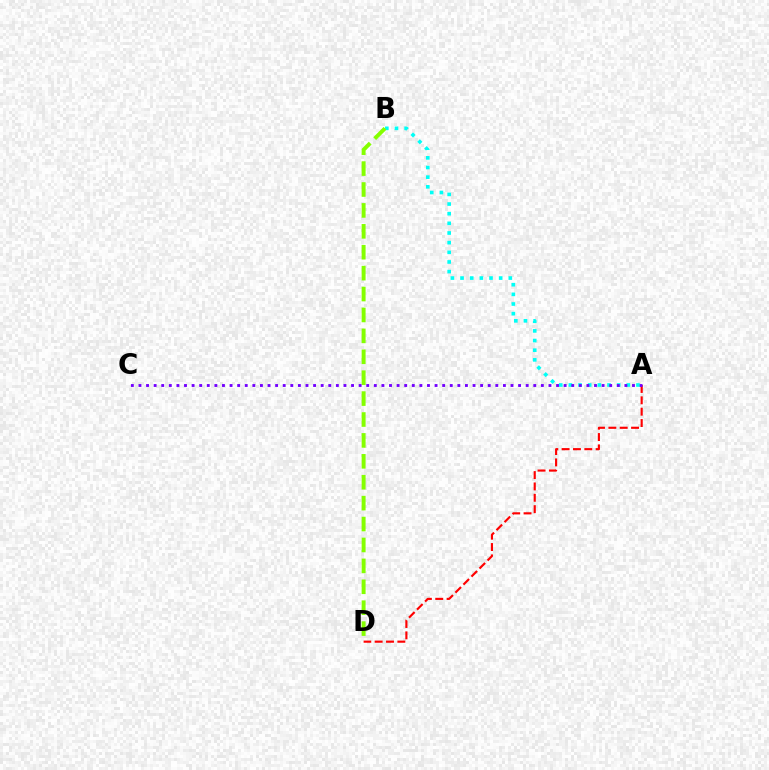{('A', 'D'): [{'color': '#ff0000', 'line_style': 'dashed', 'thickness': 1.54}], ('A', 'B'): [{'color': '#00fff6', 'line_style': 'dotted', 'thickness': 2.62}], ('B', 'D'): [{'color': '#84ff00', 'line_style': 'dashed', 'thickness': 2.84}], ('A', 'C'): [{'color': '#7200ff', 'line_style': 'dotted', 'thickness': 2.06}]}